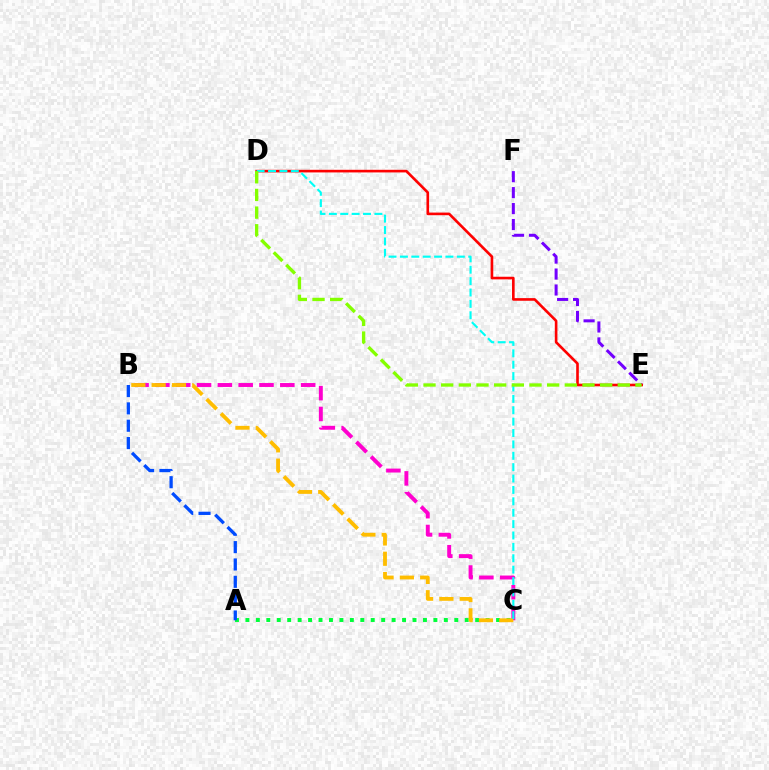{('A', 'C'): [{'color': '#00ff39', 'line_style': 'dotted', 'thickness': 2.84}], ('B', 'C'): [{'color': '#ff00cf', 'line_style': 'dashed', 'thickness': 2.83}, {'color': '#ffbd00', 'line_style': 'dashed', 'thickness': 2.76}], ('E', 'F'): [{'color': '#7200ff', 'line_style': 'dashed', 'thickness': 2.17}], ('A', 'B'): [{'color': '#004bff', 'line_style': 'dashed', 'thickness': 2.36}], ('D', 'E'): [{'color': '#ff0000', 'line_style': 'solid', 'thickness': 1.89}, {'color': '#84ff00', 'line_style': 'dashed', 'thickness': 2.4}], ('C', 'D'): [{'color': '#00fff6', 'line_style': 'dashed', 'thickness': 1.55}]}